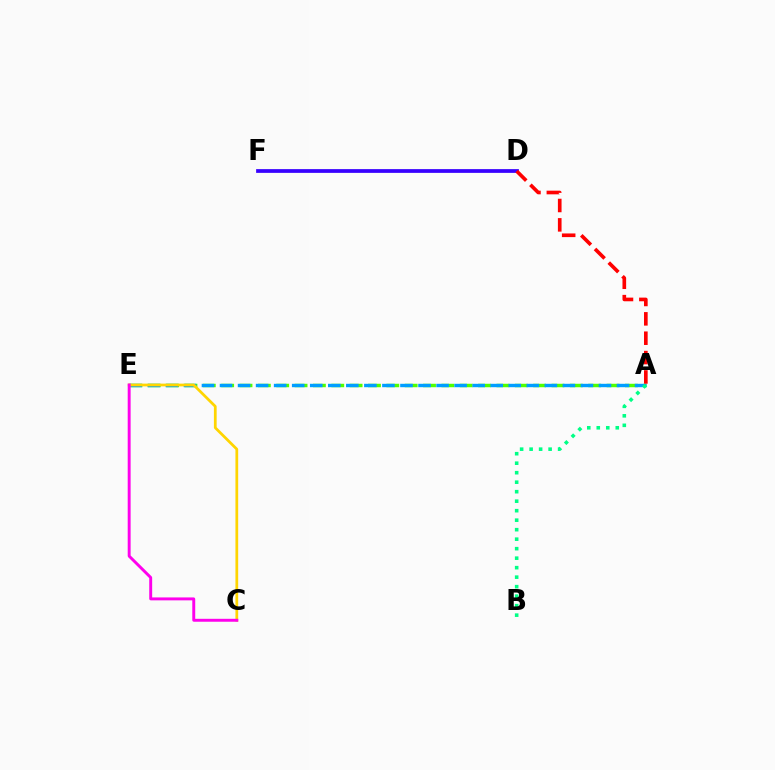{('A', 'E'): [{'color': '#4fff00', 'line_style': 'dashed', 'thickness': 2.49}, {'color': '#009eff', 'line_style': 'dashed', 'thickness': 2.45}], ('D', 'F'): [{'color': '#3700ff', 'line_style': 'solid', 'thickness': 2.69}], ('A', 'D'): [{'color': '#ff0000', 'line_style': 'dashed', 'thickness': 2.63}], ('C', 'E'): [{'color': '#ffd500', 'line_style': 'solid', 'thickness': 1.97}, {'color': '#ff00ed', 'line_style': 'solid', 'thickness': 2.11}], ('A', 'B'): [{'color': '#00ff86', 'line_style': 'dotted', 'thickness': 2.58}]}